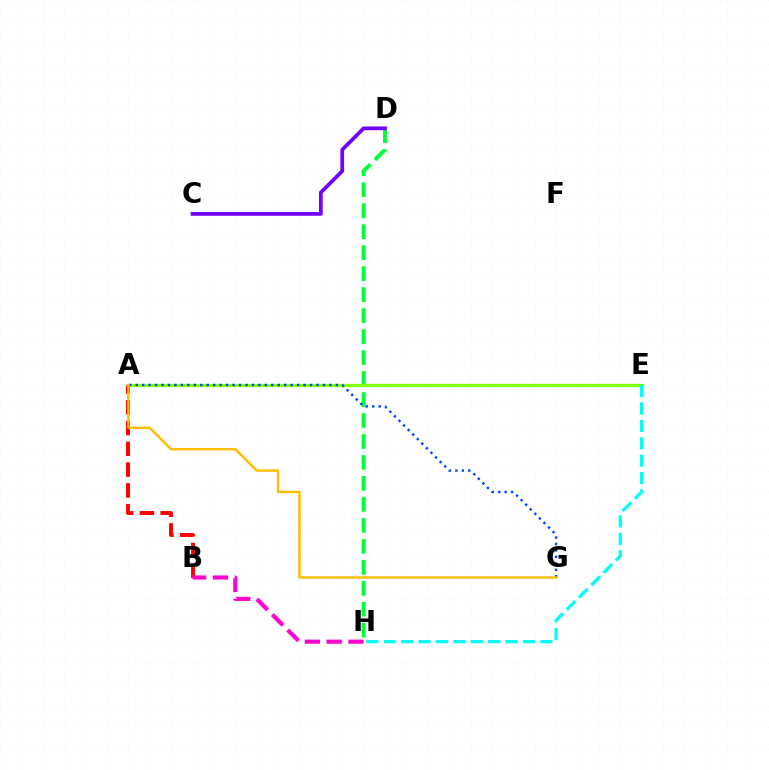{('A', 'B'): [{'color': '#ff0000', 'line_style': 'dashed', 'thickness': 2.82}], ('D', 'H'): [{'color': '#00ff39', 'line_style': 'dashed', 'thickness': 2.85}], ('A', 'E'): [{'color': '#84ff00', 'line_style': 'solid', 'thickness': 2.36}], ('C', 'D'): [{'color': '#7200ff', 'line_style': 'solid', 'thickness': 2.7}], ('A', 'G'): [{'color': '#004bff', 'line_style': 'dotted', 'thickness': 1.75}, {'color': '#ffbd00', 'line_style': 'solid', 'thickness': 1.76}], ('E', 'H'): [{'color': '#00fff6', 'line_style': 'dashed', 'thickness': 2.36}], ('B', 'H'): [{'color': '#ff00cf', 'line_style': 'dashed', 'thickness': 2.97}]}